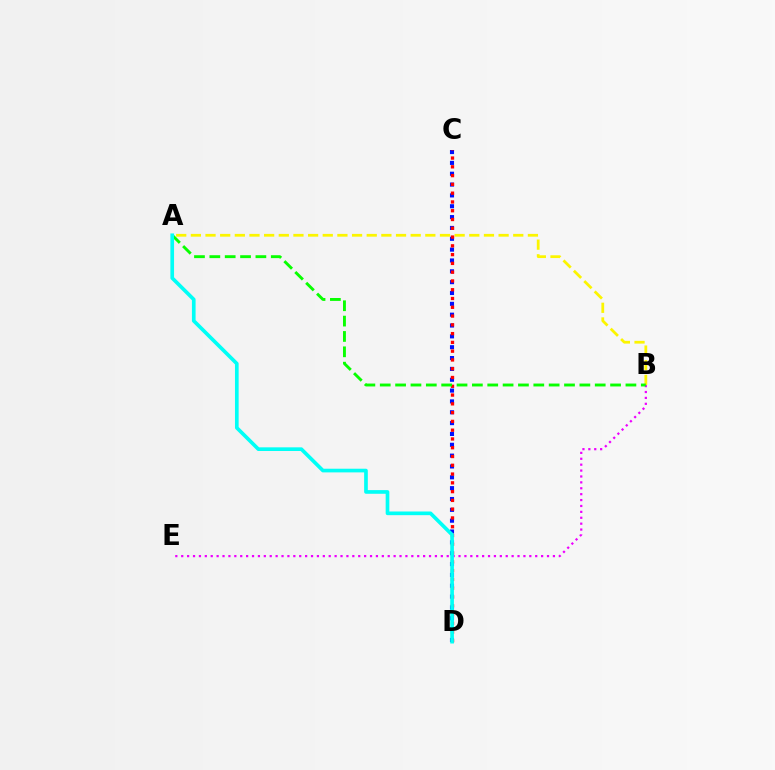{('C', 'D'): [{'color': '#0010ff', 'line_style': 'dotted', 'thickness': 2.95}, {'color': '#ff0000', 'line_style': 'dotted', 'thickness': 2.38}], ('B', 'E'): [{'color': '#ee00ff', 'line_style': 'dotted', 'thickness': 1.6}], ('A', 'B'): [{'color': '#fcf500', 'line_style': 'dashed', 'thickness': 1.99}, {'color': '#08ff00', 'line_style': 'dashed', 'thickness': 2.09}], ('A', 'D'): [{'color': '#00fff6', 'line_style': 'solid', 'thickness': 2.64}]}